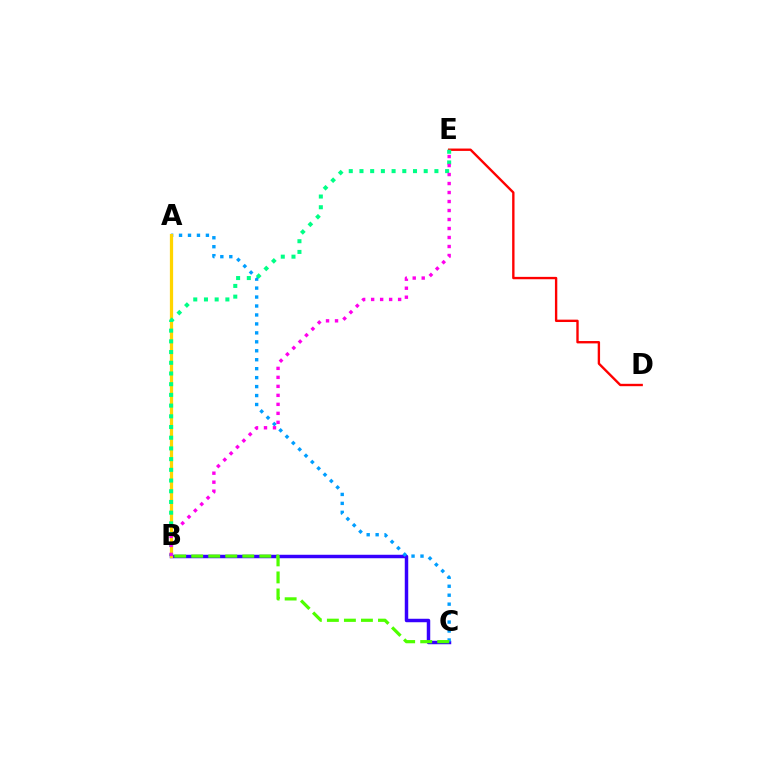{('B', 'C'): [{'color': '#3700ff', 'line_style': 'solid', 'thickness': 2.5}, {'color': '#4fff00', 'line_style': 'dashed', 'thickness': 2.31}], ('A', 'C'): [{'color': '#009eff', 'line_style': 'dotted', 'thickness': 2.43}], ('A', 'B'): [{'color': '#ffd500', 'line_style': 'solid', 'thickness': 2.33}], ('D', 'E'): [{'color': '#ff0000', 'line_style': 'solid', 'thickness': 1.71}], ('B', 'E'): [{'color': '#00ff86', 'line_style': 'dotted', 'thickness': 2.91}, {'color': '#ff00ed', 'line_style': 'dotted', 'thickness': 2.44}]}